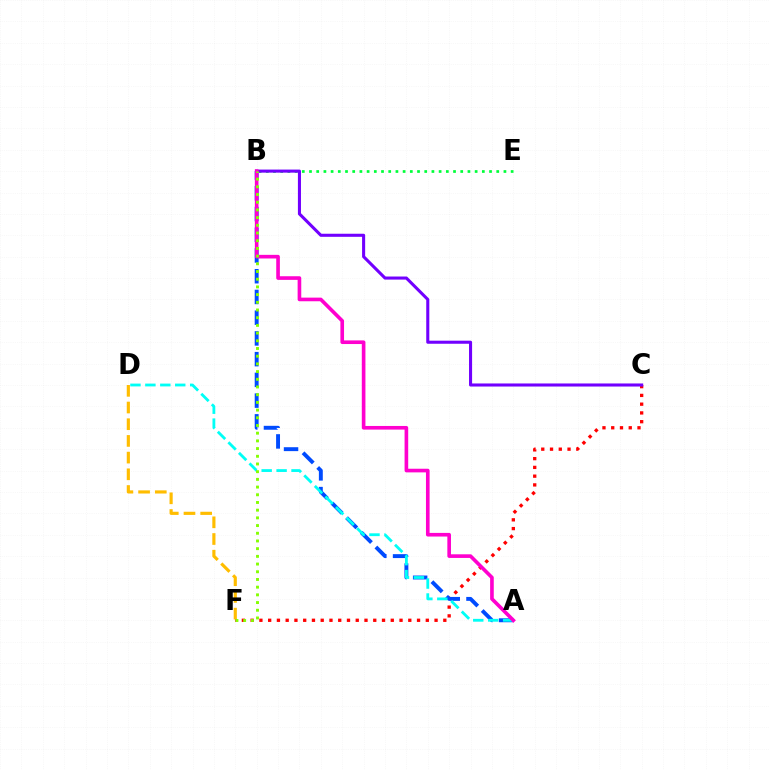{('C', 'F'): [{'color': '#ff0000', 'line_style': 'dotted', 'thickness': 2.38}], ('A', 'B'): [{'color': '#004bff', 'line_style': 'dashed', 'thickness': 2.82}, {'color': '#ff00cf', 'line_style': 'solid', 'thickness': 2.62}], ('A', 'D'): [{'color': '#00fff6', 'line_style': 'dashed', 'thickness': 2.03}], ('B', 'E'): [{'color': '#00ff39', 'line_style': 'dotted', 'thickness': 1.96}], ('B', 'C'): [{'color': '#7200ff', 'line_style': 'solid', 'thickness': 2.21}], ('D', 'F'): [{'color': '#ffbd00', 'line_style': 'dashed', 'thickness': 2.27}], ('B', 'F'): [{'color': '#84ff00', 'line_style': 'dotted', 'thickness': 2.09}]}